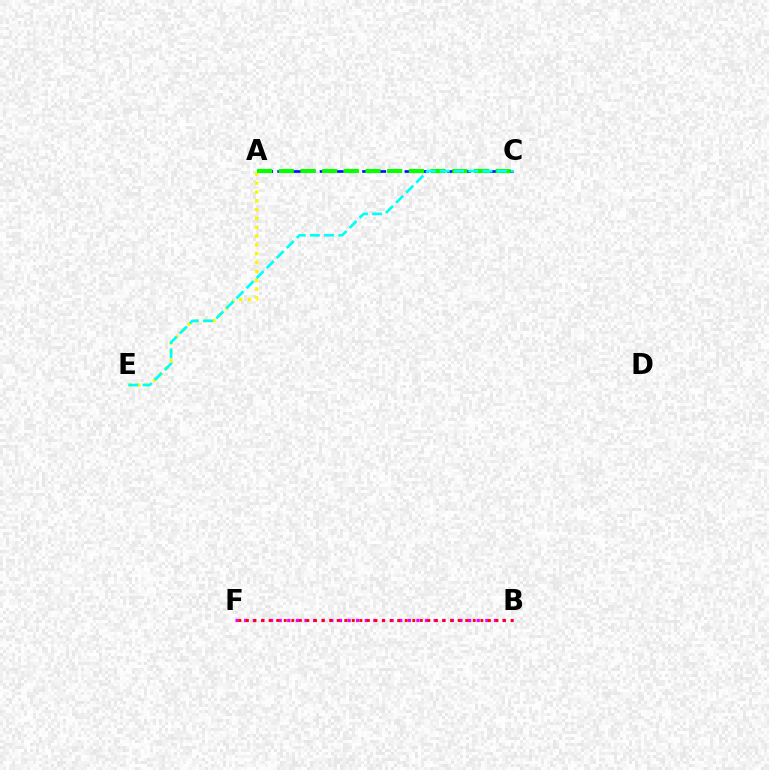{('A', 'E'): [{'color': '#fcf500', 'line_style': 'dotted', 'thickness': 2.39}], ('A', 'C'): [{'color': '#0010ff', 'line_style': 'dashed', 'thickness': 1.92}, {'color': '#08ff00', 'line_style': 'dashed', 'thickness': 2.95}], ('B', 'F'): [{'color': '#ee00ff', 'line_style': 'dotted', 'thickness': 2.34}, {'color': '#ff0000', 'line_style': 'dotted', 'thickness': 2.05}], ('C', 'E'): [{'color': '#00fff6', 'line_style': 'dashed', 'thickness': 1.93}]}